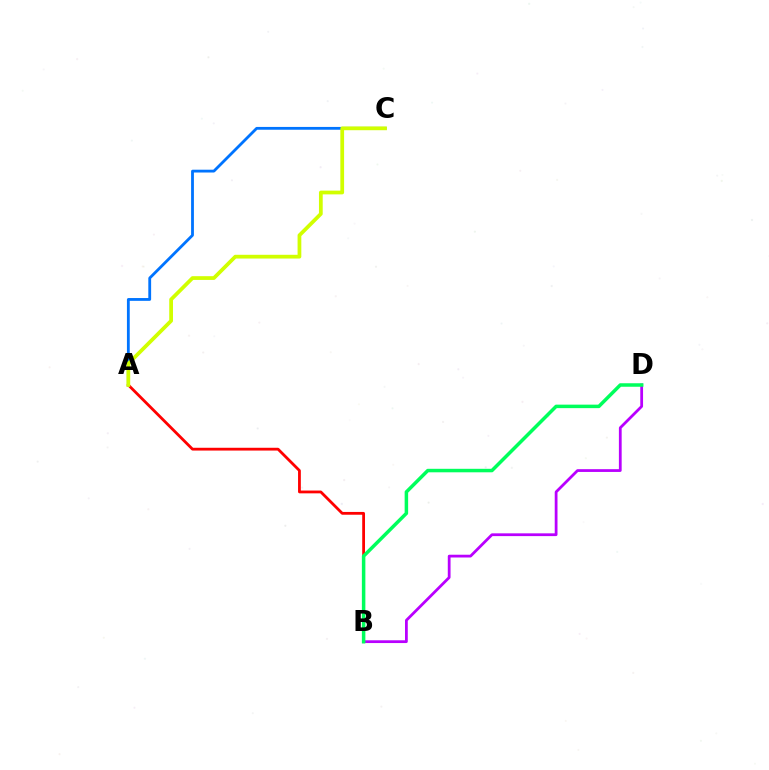{('A', 'B'): [{'color': '#ff0000', 'line_style': 'solid', 'thickness': 2.01}], ('B', 'D'): [{'color': '#b900ff', 'line_style': 'solid', 'thickness': 1.99}, {'color': '#00ff5c', 'line_style': 'solid', 'thickness': 2.52}], ('A', 'C'): [{'color': '#0074ff', 'line_style': 'solid', 'thickness': 2.02}, {'color': '#d1ff00', 'line_style': 'solid', 'thickness': 2.7}]}